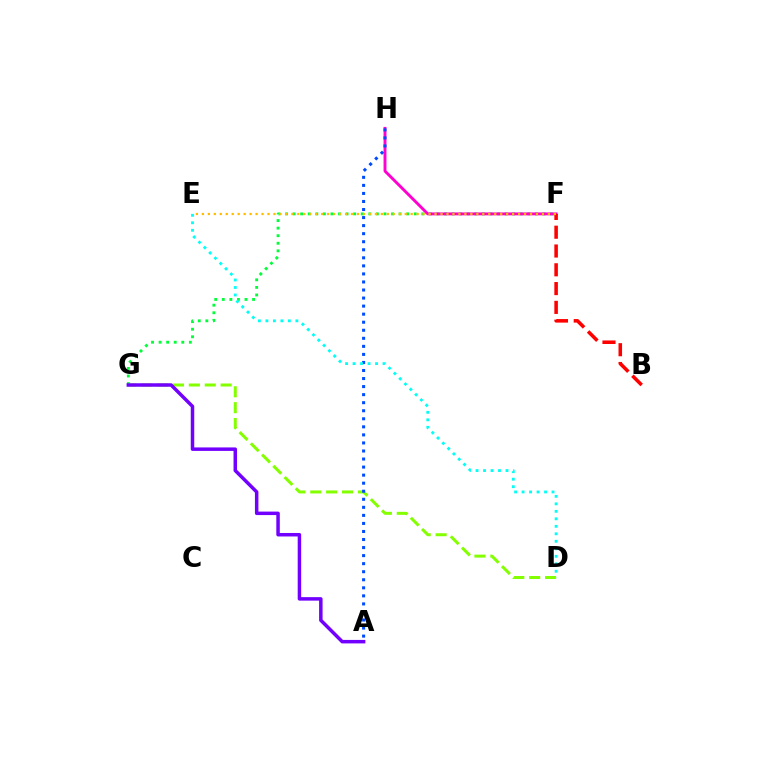{('D', 'G'): [{'color': '#84ff00', 'line_style': 'dashed', 'thickness': 2.16}], ('F', 'G'): [{'color': '#00ff39', 'line_style': 'dotted', 'thickness': 2.06}], ('A', 'G'): [{'color': '#7200ff', 'line_style': 'solid', 'thickness': 2.51}], ('F', 'H'): [{'color': '#ff00cf', 'line_style': 'solid', 'thickness': 2.09}], ('B', 'F'): [{'color': '#ff0000', 'line_style': 'dashed', 'thickness': 2.55}], ('A', 'H'): [{'color': '#004bff', 'line_style': 'dotted', 'thickness': 2.19}], ('D', 'E'): [{'color': '#00fff6', 'line_style': 'dotted', 'thickness': 2.04}], ('E', 'F'): [{'color': '#ffbd00', 'line_style': 'dotted', 'thickness': 1.62}]}